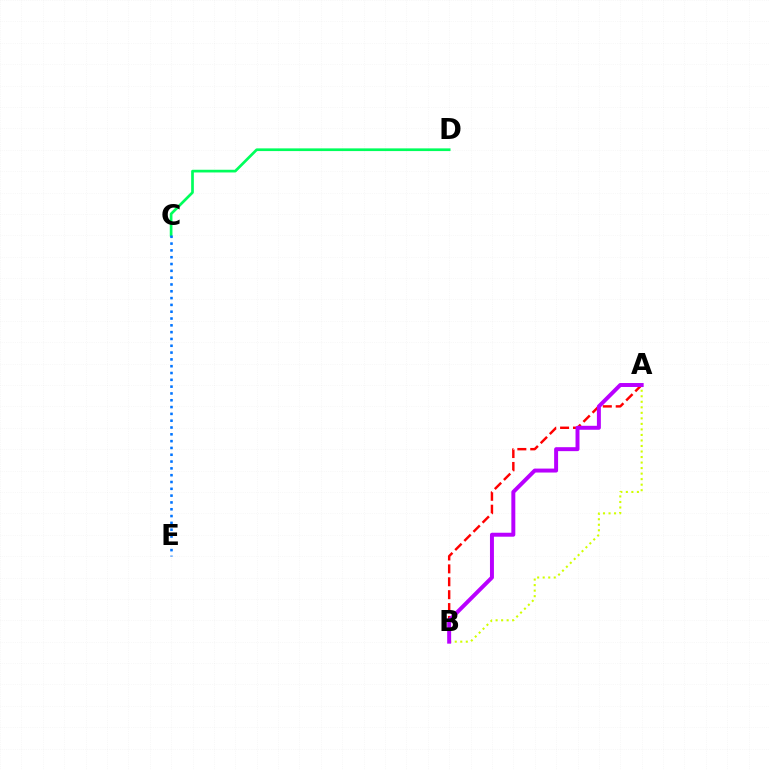{('C', 'D'): [{'color': '#00ff5c', 'line_style': 'solid', 'thickness': 1.94}], ('A', 'B'): [{'color': '#ff0000', 'line_style': 'dashed', 'thickness': 1.75}, {'color': '#d1ff00', 'line_style': 'dotted', 'thickness': 1.5}, {'color': '#b900ff', 'line_style': 'solid', 'thickness': 2.85}], ('C', 'E'): [{'color': '#0074ff', 'line_style': 'dotted', 'thickness': 1.85}]}